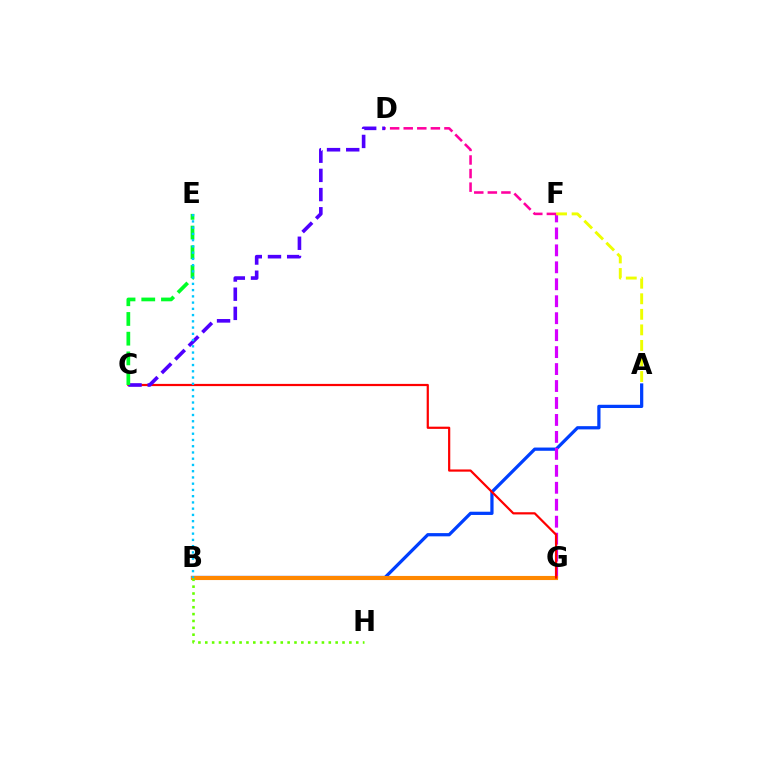{('A', 'B'): [{'color': '#003fff', 'line_style': 'solid', 'thickness': 2.33}], ('B', 'G'): [{'color': '#00ffaf', 'line_style': 'dotted', 'thickness': 2.86}, {'color': '#ff8800', 'line_style': 'solid', 'thickness': 2.96}], ('F', 'G'): [{'color': '#d600ff', 'line_style': 'dashed', 'thickness': 2.3}], ('C', 'G'): [{'color': '#ff0000', 'line_style': 'solid', 'thickness': 1.59}], ('B', 'H'): [{'color': '#66ff00', 'line_style': 'dotted', 'thickness': 1.86}], ('C', 'D'): [{'color': '#4f00ff', 'line_style': 'dashed', 'thickness': 2.61}], ('A', 'F'): [{'color': '#eeff00', 'line_style': 'dashed', 'thickness': 2.11}], ('D', 'F'): [{'color': '#ff00a0', 'line_style': 'dashed', 'thickness': 1.84}], ('C', 'E'): [{'color': '#00ff27', 'line_style': 'dashed', 'thickness': 2.68}], ('B', 'E'): [{'color': '#00c7ff', 'line_style': 'dotted', 'thickness': 1.7}]}